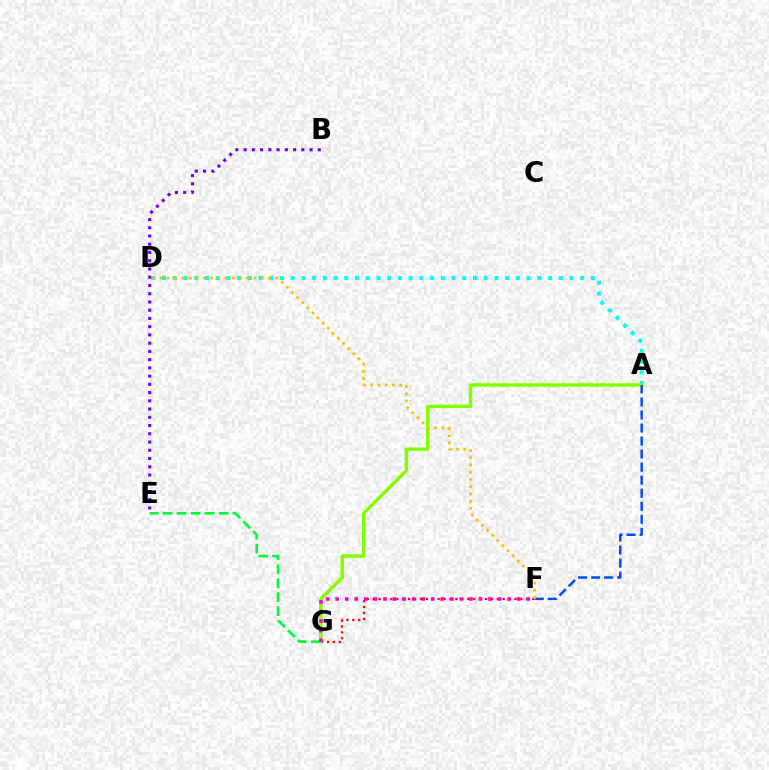{('A', 'D'): [{'color': '#00fff6', 'line_style': 'dotted', 'thickness': 2.91}], ('F', 'G'): [{'color': '#ff0000', 'line_style': 'dotted', 'thickness': 1.61}, {'color': '#ff00cf', 'line_style': 'dotted', 'thickness': 2.6}], ('A', 'G'): [{'color': '#84ff00', 'line_style': 'solid', 'thickness': 2.49}], ('A', 'F'): [{'color': '#004bff', 'line_style': 'dashed', 'thickness': 1.77}], ('E', 'G'): [{'color': '#00ff39', 'line_style': 'dashed', 'thickness': 1.9}], ('D', 'F'): [{'color': '#ffbd00', 'line_style': 'dotted', 'thickness': 1.96}], ('B', 'E'): [{'color': '#7200ff', 'line_style': 'dotted', 'thickness': 2.24}]}